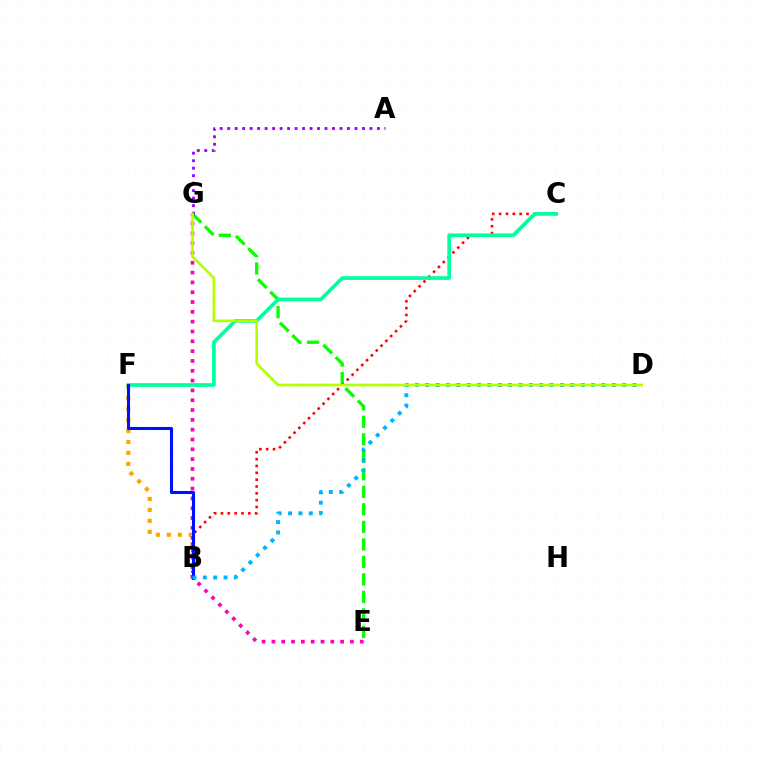{('B', 'F'): [{'color': '#ffa500', 'line_style': 'dotted', 'thickness': 2.98}, {'color': '#0010ff', 'line_style': 'solid', 'thickness': 2.2}], ('E', 'G'): [{'color': '#08ff00', 'line_style': 'dashed', 'thickness': 2.38}, {'color': '#ff00bd', 'line_style': 'dotted', 'thickness': 2.67}], ('B', 'C'): [{'color': '#ff0000', 'line_style': 'dotted', 'thickness': 1.86}], ('A', 'G'): [{'color': '#9b00ff', 'line_style': 'dotted', 'thickness': 2.03}], ('C', 'F'): [{'color': '#00ff9d', 'line_style': 'solid', 'thickness': 2.66}], ('B', 'D'): [{'color': '#00b5ff', 'line_style': 'dotted', 'thickness': 2.82}], ('D', 'G'): [{'color': '#b3ff00', 'line_style': 'solid', 'thickness': 1.92}]}